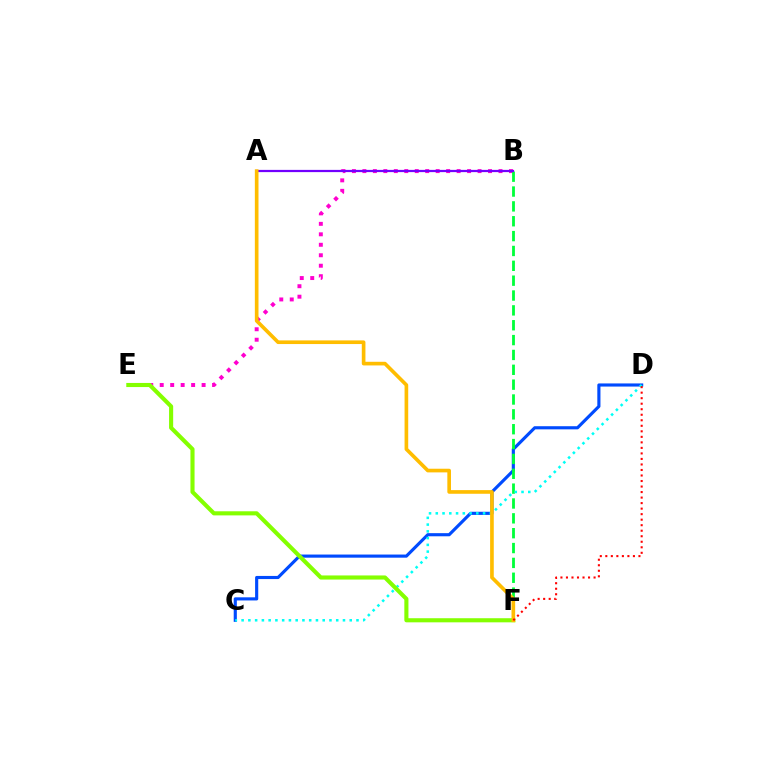{('B', 'E'): [{'color': '#ff00cf', 'line_style': 'dotted', 'thickness': 2.84}], ('C', 'D'): [{'color': '#004bff', 'line_style': 'solid', 'thickness': 2.26}, {'color': '#00fff6', 'line_style': 'dotted', 'thickness': 1.84}], ('B', 'F'): [{'color': '#00ff39', 'line_style': 'dashed', 'thickness': 2.02}], ('E', 'F'): [{'color': '#84ff00', 'line_style': 'solid', 'thickness': 2.96}], ('A', 'B'): [{'color': '#7200ff', 'line_style': 'solid', 'thickness': 1.6}], ('A', 'F'): [{'color': '#ffbd00', 'line_style': 'solid', 'thickness': 2.63}], ('D', 'F'): [{'color': '#ff0000', 'line_style': 'dotted', 'thickness': 1.5}]}